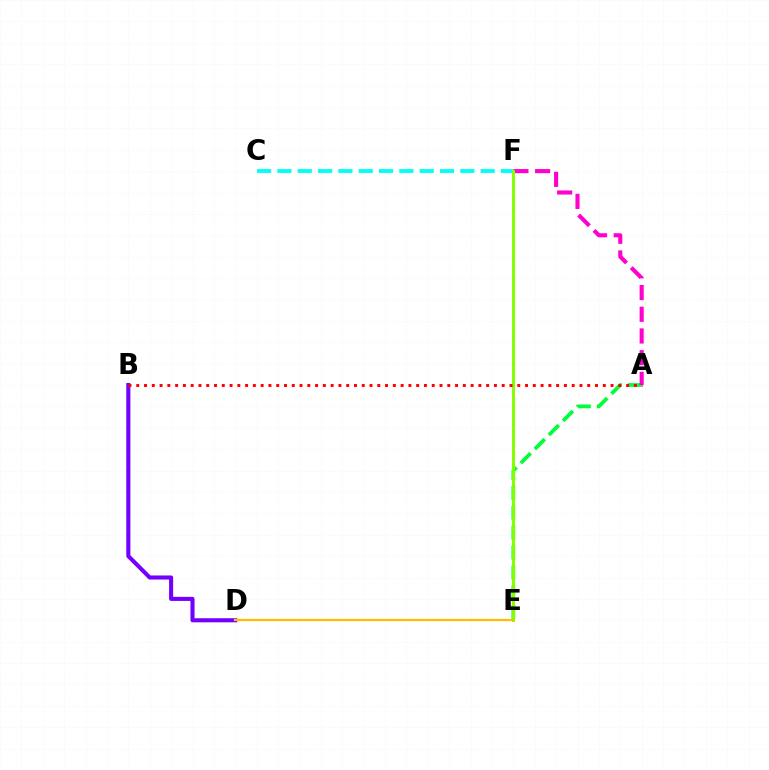{('A', 'E'): [{'color': '#00ff39', 'line_style': 'dashed', 'thickness': 2.7}], ('C', 'F'): [{'color': '#00fff6', 'line_style': 'dashed', 'thickness': 2.76}], ('A', 'F'): [{'color': '#ff00cf', 'line_style': 'dashed', 'thickness': 2.95}], ('E', 'F'): [{'color': '#004bff', 'line_style': 'dotted', 'thickness': 1.82}, {'color': '#84ff00', 'line_style': 'solid', 'thickness': 2.13}], ('B', 'D'): [{'color': '#7200ff', 'line_style': 'solid', 'thickness': 2.94}], ('A', 'B'): [{'color': '#ff0000', 'line_style': 'dotted', 'thickness': 2.11}], ('D', 'E'): [{'color': '#ffbd00', 'line_style': 'solid', 'thickness': 1.62}]}